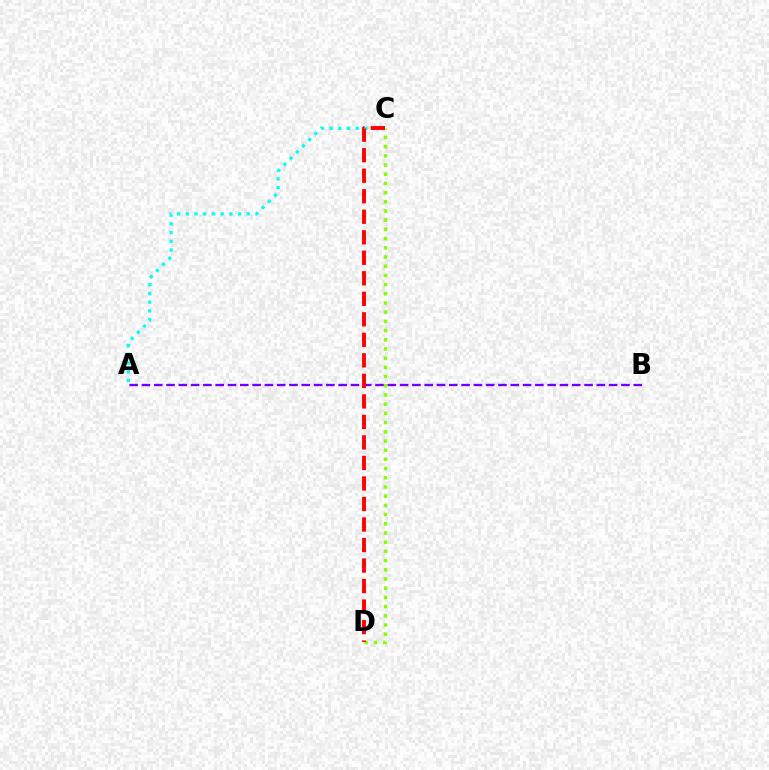{('C', 'D'): [{'color': '#84ff00', 'line_style': 'dotted', 'thickness': 2.5}, {'color': '#ff0000', 'line_style': 'dashed', 'thickness': 2.79}], ('A', 'C'): [{'color': '#00fff6', 'line_style': 'dotted', 'thickness': 2.37}], ('A', 'B'): [{'color': '#7200ff', 'line_style': 'dashed', 'thickness': 1.67}]}